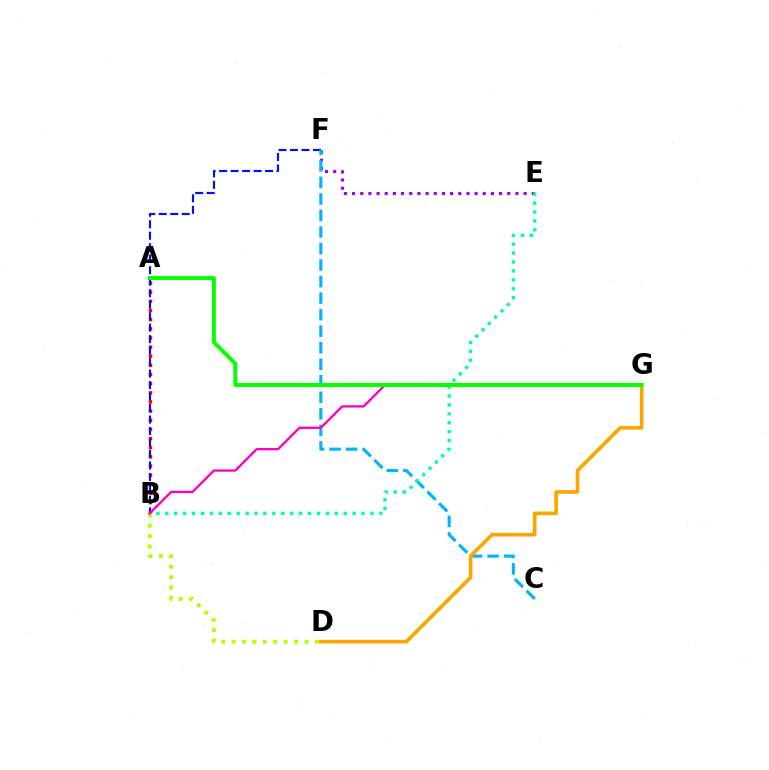{('A', 'B'): [{'color': '#ff0000', 'line_style': 'dotted', 'thickness': 2.49}], ('B', 'F'): [{'color': '#0010ff', 'line_style': 'dashed', 'thickness': 1.56}], ('E', 'F'): [{'color': '#9b00ff', 'line_style': 'dotted', 'thickness': 2.22}], ('C', 'F'): [{'color': '#00b5ff', 'line_style': 'dashed', 'thickness': 2.25}], ('B', 'D'): [{'color': '#b3ff00', 'line_style': 'dotted', 'thickness': 2.83}], ('B', 'E'): [{'color': '#00ff9d', 'line_style': 'dotted', 'thickness': 2.42}], ('D', 'G'): [{'color': '#ffa500', 'line_style': 'solid', 'thickness': 2.61}], ('B', 'G'): [{'color': '#ff00bd', 'line_style': 'solid', 'thickness': 1.68}], ('A', 'G'): [{'color': '#08ff00', 'line_style': 'solid', 'thickness': 2.84}]}